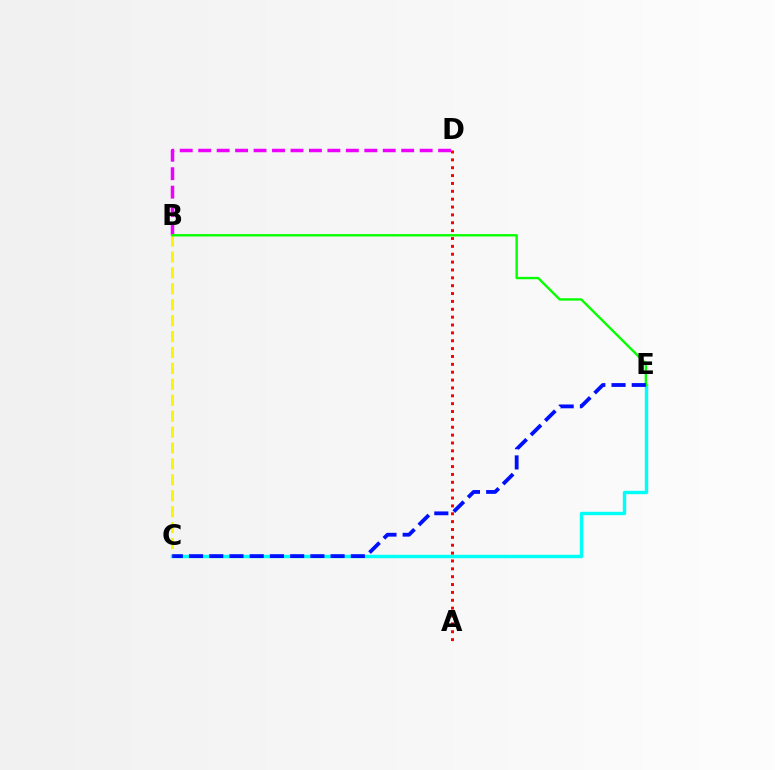{('B', 'D'): [{'color': '#ee00ff', 'line_style': 'dashed', 'thickness': 2.51}], ('B', 'C'): [{'color': '#fcf500', 'line_style': 'dashed', 'thickness': 2.16}], ('C', 'E'): [{'color': '#00fff6', 'line_style': 'solid', 'thickness': 2.45}, {'color': '#0010ff', 'line_style': 'dashed', 'thickness': 2.75}], ('A', 'D'): [{'color': '#ff0000', 'line_style': 'dotted', 'thickness': 2.14}], ('B', 'E'): [{'color': '#08ff00', 'line_style': 'solid', 'thickness': 1.72}]}